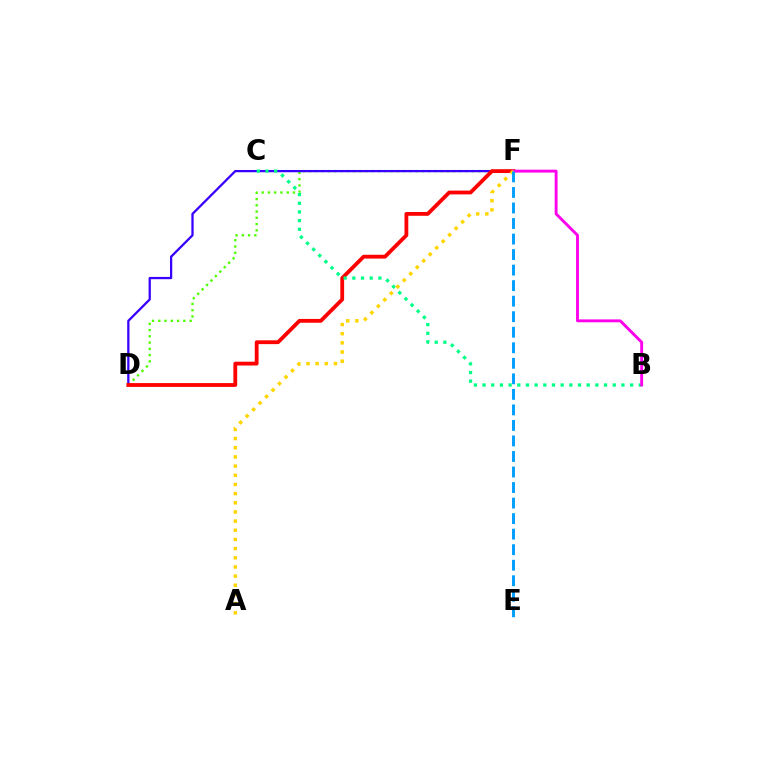{('D', 'F'): [{'color': '#4fff00', 'line_style': 'dotted', 'thickness': 1.7}, {'color': '#3700ff', 'line_style': 'solid', 'thickness': 1.63}, {'color': '#ff0000', 'line_style': 'solid', 'thickness': 2.74}], ('B', 'C'): [{'color': '#00ff86', 'line_style': 'dotted', 'thickness': 2.36}], ('B', 'F'): [{'color': '#ff00ed', 'line_style': 'solid', 'thickness': 2.07}], ('A', 'F'): [{'color': '#ffd500', 'line_style': 'dotted', 'thickness': 2.49}], ('E', 'F'): [{'color': '#009eff', 'line_style': 'dashed', 'thickness': 2.11}]}